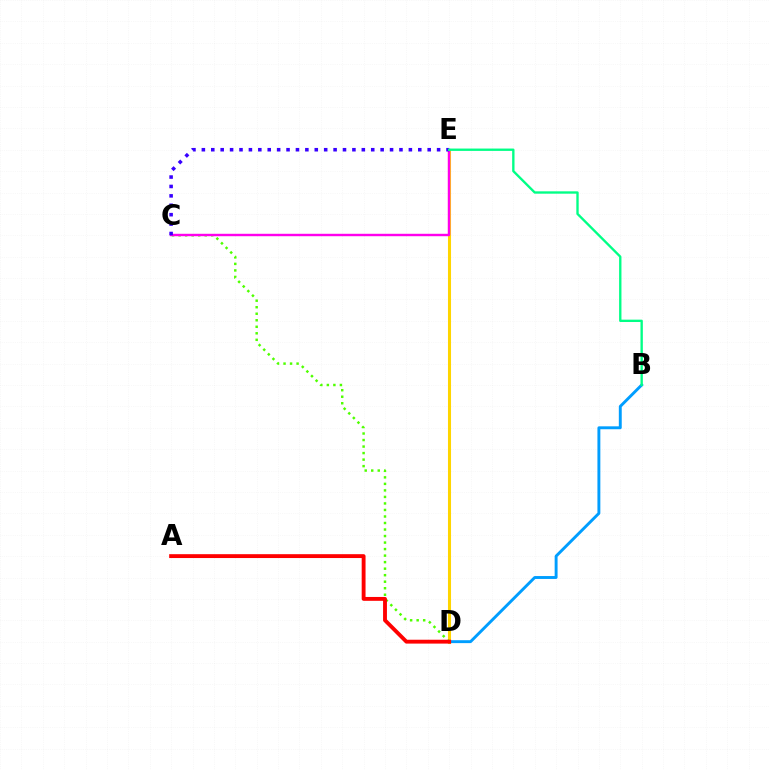{('D', 'E'): [{'color': '#ffd500', 'line_style': 'solid', 'thickness': 2.2}], ('C', 'D'): [{'color': '#4fff00', 'line_style': 'dotted', 'thickness': 1.77}], ('C', 'E'): [{'color': '#ff00ed', 'line_style': 'solid', 'thickness': 1.74}, {'color': '#3700ff', 'line_style': 'dotted', 'thickness': 2.56}], ('B', 'D'): [{'color': '#009eff', 'line_style': 'solid', 'thickness': 2.09}], ('A', 'D'): [{'color': '#ff0000', 'line_style': 'solid', 'thickness': 2.78}], ('B', 'E'): [{'color': '#00ff86', 'line_style': 'solid', 'thickness': 1.69}]}